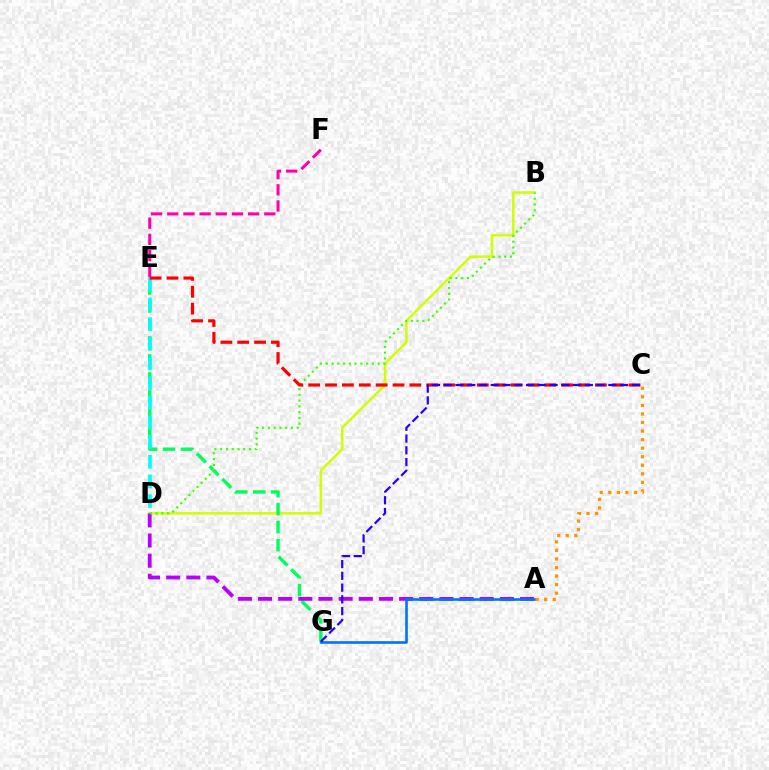{('B', 'D'): [{'color': '#d1ff00', 'line_style': 'solid', 'thickness': 1.79}, {'color': '#3dff00', 'line_style': 'dotted', 'thickness': 1.57}], ('E', 'G'): [{'color': '#00ff5c', 'line_style': 'dashed', 'thickness': 2.44}], ('D', 'E'): [{'color': '#00fff6', 'line_style': 'dashed', 'thickness': 2.67}], ('A', 'D'): [{'color': '#b900ff', 'line_style': 'dashed', 'thickness': 2.74}], ('A', 'G'): [{'color': '#0074ff', 'line_style': 'solid', 'thickness': 1.9}], ('C', 'E'): [{'color': '#ff0000', 'line_style': 'dashed', 'thickness': 2.29}], ('A', 'C'): [{'color': '#ff9400', 'line_style': 'dotted', 'thickness': 2.32}], ('C', 'G'): [{'color': '#2500ff', 'line_style': 'dashed', 'thickness': 1.6}], ('E', 'F'): [{'color': '#ff00ac', 'line_style': 'dashed', 'thickness': 2.2}]}